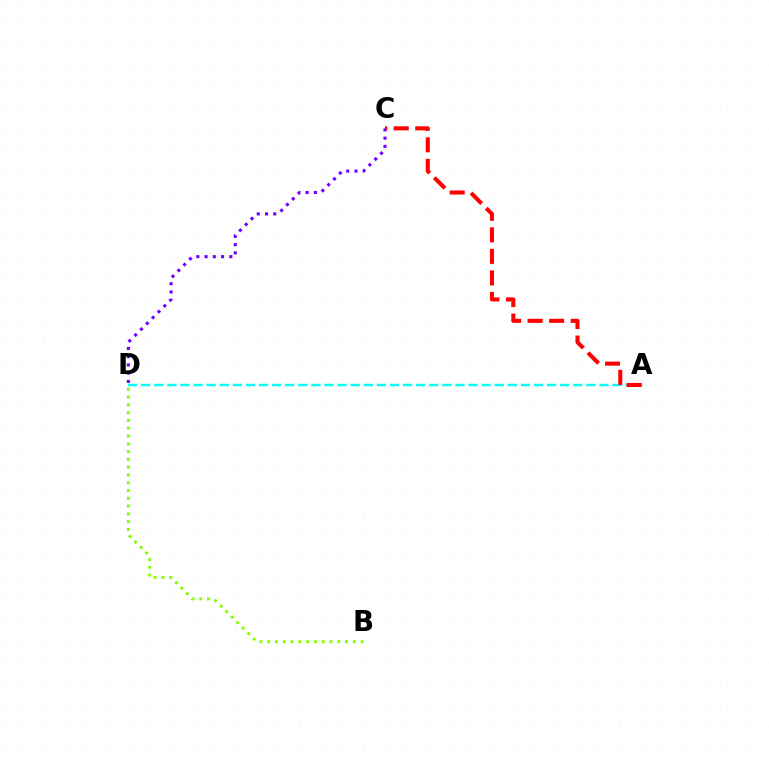{('C', 'D'): [{'color': '#7200ff', 'line_style': 'dotted', 'thickness': 2.24}], ('A', 'D'): [{'color': '#00fff6', 'line_style': 'dashed', 'thickness': 1.78}], ('A', 'C'): [{'color': '#ff0000', 'line_style': 'dashed', 'thickness': 2.92}], ('B', 'D'): [{'color': '#84ff00', 'line_style': 'dotted', 'thickness': 2.12}]}